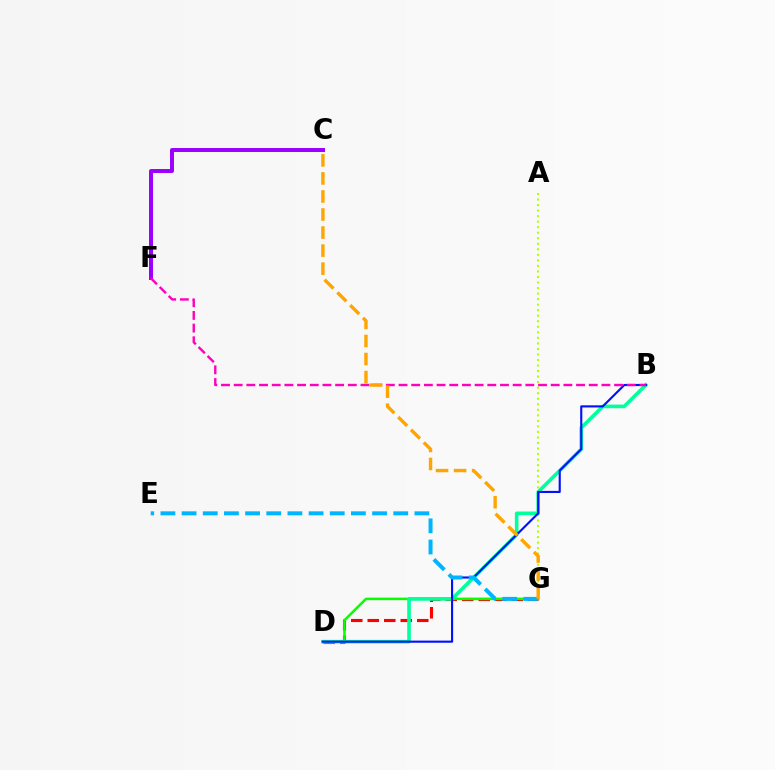{('D', 'G'): [{'color': '#ff0000', 'line_style': 'dashed', 'thickness': 2.24}, {'color': '#08ff00', 'line_style': 'solid', 'thickness': 1.82}], ('A', 'G'): [{'color': '#b3ff00', 'line_style': 'dotted', 'thickness': 1.5}], ('B', 'D'): [{'color': '#00ff9d', 'line_style': 'solid', 'thickness': 2.6}, {'color': '#0010ff', 'line_style': 'solid', 'thickness': 1.52}], ('C', 'F'): [{'color': '#9b00ff', 'line_style': 'solid', 'thickness': 2.86}], ('B', 'F'): [{'color': '#ff00bd', 'line_style': 'dashed', 'thickness': 1.72}], ('E', 'G'): [{'color': '#00b5ff', 'line_style': 'dashed', 'thickness': 2.88}], ('C', 'G'): [{'color': '#ffa500', 'line_style': 'dashed', 'thickness': 2.45}]}